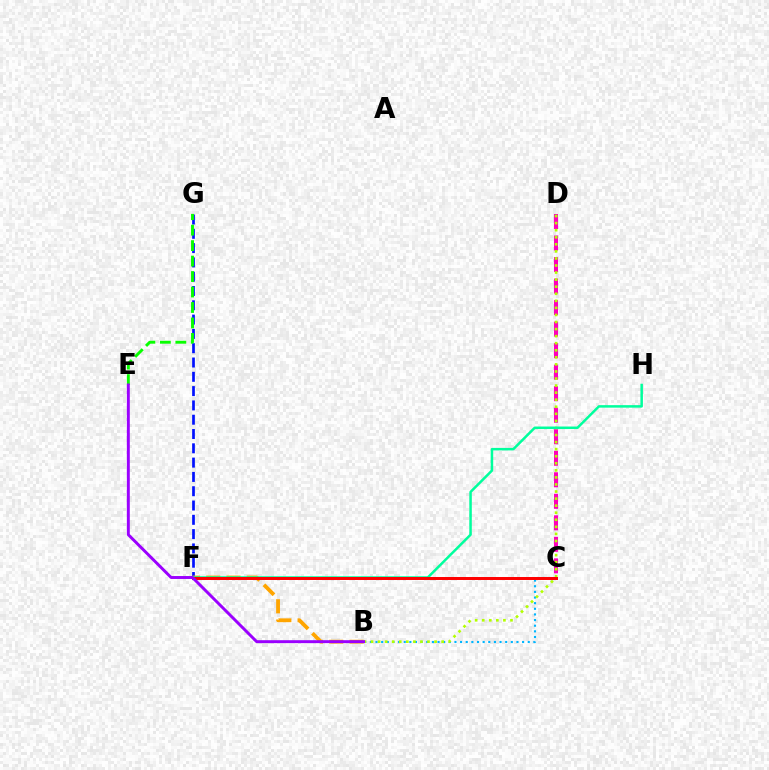{('B', 'C'): [{'color': '#00b5ff', 'line_style': 'dotted', 'thickness': 1.53}], ('F', 'G'): [{'color': '#0010ff', 'line_style': 'dashed', 'thickness': 1.94}], ('C', 'D'): [{'color': '#ff00bd', 'line_style': 'dashed', 'thickness': 2.92}], ('B', 'F'): [{'color': '#ffa500', 'line_style': 'dashed', 'thickness': 2.75}], ('B', 'D'): [{'color': '#b3ff00', 'line_style': 'dotted', 'thickness': 1.92}], ('F', 'H'): [{'color': '#00ff9d', 'line_style': 'solid', 'thickness': 1.8}], ('E', 'G'): [{'color': '#08ff00', 'line_style': 'dashed', 'thickness': 2.1}], ('C', 'F'): [{'color': '#ff0000', 'line_style': 'solid', 'thickness': 2.14}], ('B', 'E'): [{'color': '#9b00ff', 'line_style': 'solid', 'thickness': 2.12}]}